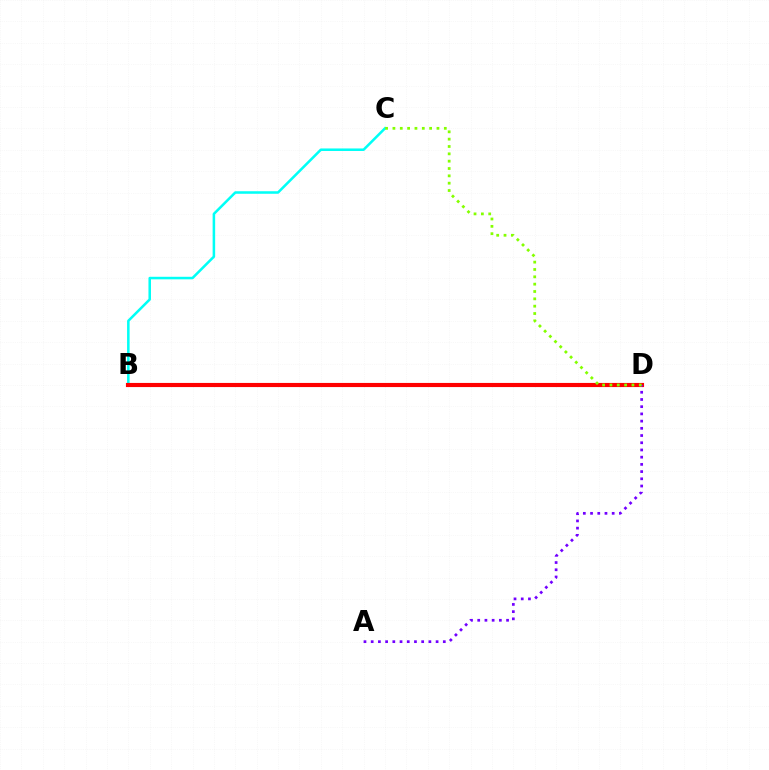{('B', 'C'): [{'color': '#00fff6', 'line_style': 'solid', 'thickness': 1.82}], ('B', 'D'): [{'color': '#ff0000', 'line_style': 'solid', 'thickness': 2.98}], ('A', 'D'): [{'color': '#7200ff', 'line_style': 'dotted', 'thickness': 1.96}], ('C', 'D'): [{'color': '#84ff00', 'line_style': 'dotted', 'thickness': 1.99}]}